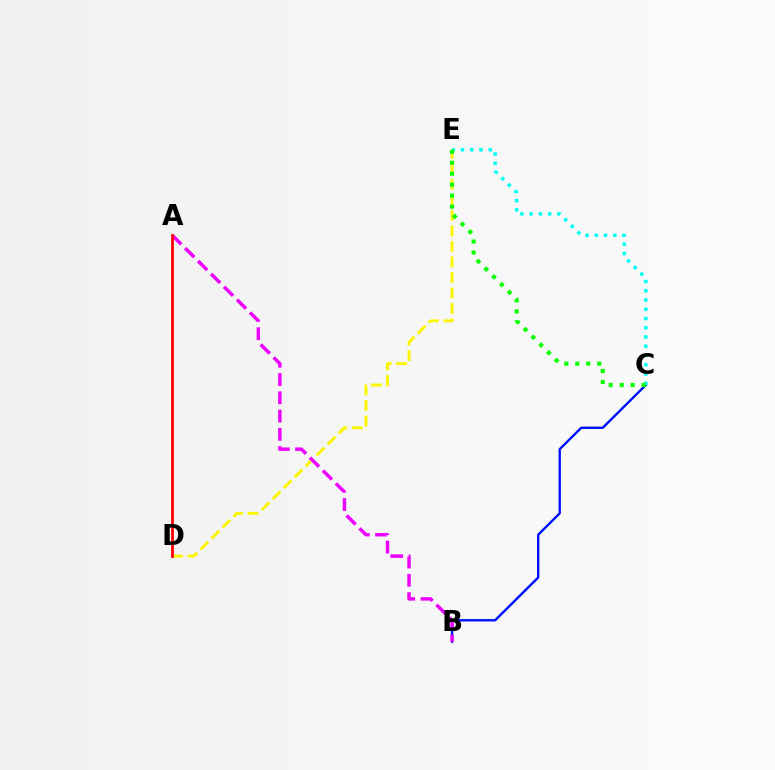{('B', 'C'): [{'color': '#0010ff', 'line_style': 'solid', 'thickness': 1.72}], ('D', 'E'): [{'color': '#fcf500', 'line_style': 'dashed', 'thickness': 2.11}], ('C', 'E'): [{'color': '#00fff6', 'line_style': 'dotted', 'thickness': 2.51}, {'color': '#08ff00', 'line_style': 'dotted', 'thickness': 2.98}], ('A', 'B'): [{'color': '#ee00ff', 'line_style': 'dashed', 'thickness': 2.48}], ('A', 'D'): [{'color': '#ff0000', 'line_style': 'solid', 'thickness': 1.97}]}